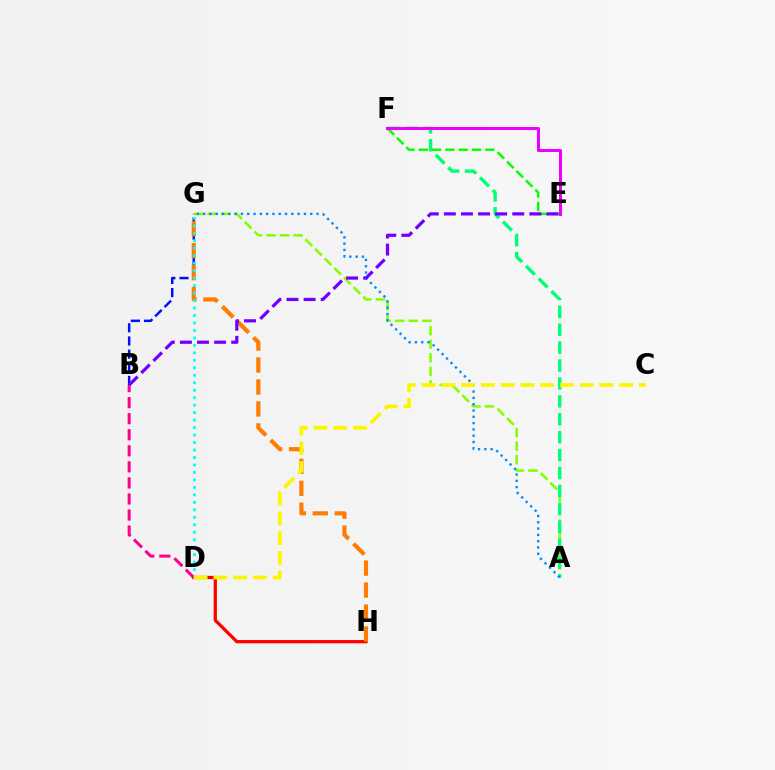{('B', 'G'): [{'color': '#0010ff', 'line_style': 'dashed', 'thickness': 1.79}], ('A', 'G'): [{'color': '#84ff00', 'line_style': 'dashed', 'thickness': 1.84}, {'color': '#008cff', 'line_style': 'dotted', 'thickness': 1.71}], ('A', 'F'): [{'color': '#00ff74', 'line_style': 'dashed', 'thickness': 2.43}], ('D', 'H'): [{'color': '#ff0000', 'line_style': 'solid', 'thickness': 2.34}], ('G', 'H'): [{'color': '#ff7c00', 'line_style': 'dashed', 'thickness': 2.98}], ('E', 'F'): [{'color': '#08ff00', 'line_style': 'dashed', 'thickness': 1.81}, {'color': '#ee00ff', 'line_style': 'solid', 'thickness': 2.18}], ('D', 'G'): [{'color': '#00fff6', 'line_style': 'dotted', 'thickness': 2.03}], ('B', 'D'): [{'color': '#ff0094', 'line_style': 'dashed', 'thickness': 2.18}], ('C', 'D'): [{'color': '#fcf500', 'line_style': 'dashed', 'thickness': 2.68}], ('B', 'E'): [{'color': '#7200ff', 'line_style': 'dashed', 'thickness': 2.32}]}